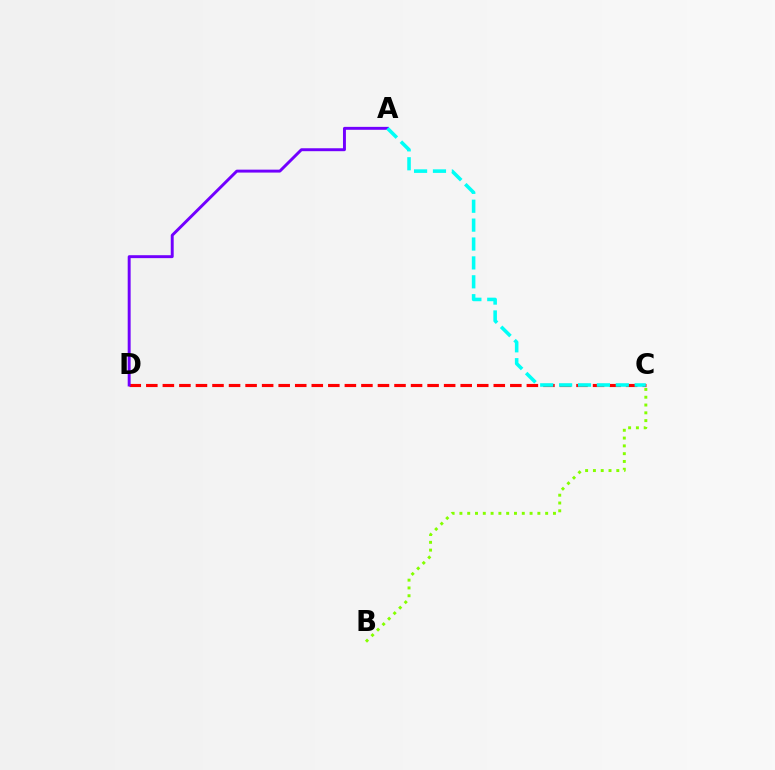{('C', 'D'): [{'color': '#ff0000', 'line_style': 'dashed', 'thickness': 2.25}], ('B', 'C'): [{'color': '#84ff00', 'line_style': 'dotted', 'thickness': 2.12}], ('A', 'D'): [{'color': '#7200ff', 'line_style': 'solid', 'thickness': 2.11}], ('A', 'C'): [{'color': '#00fff6', 'line_style': 'dashed', 'thickness': 2.57}]}